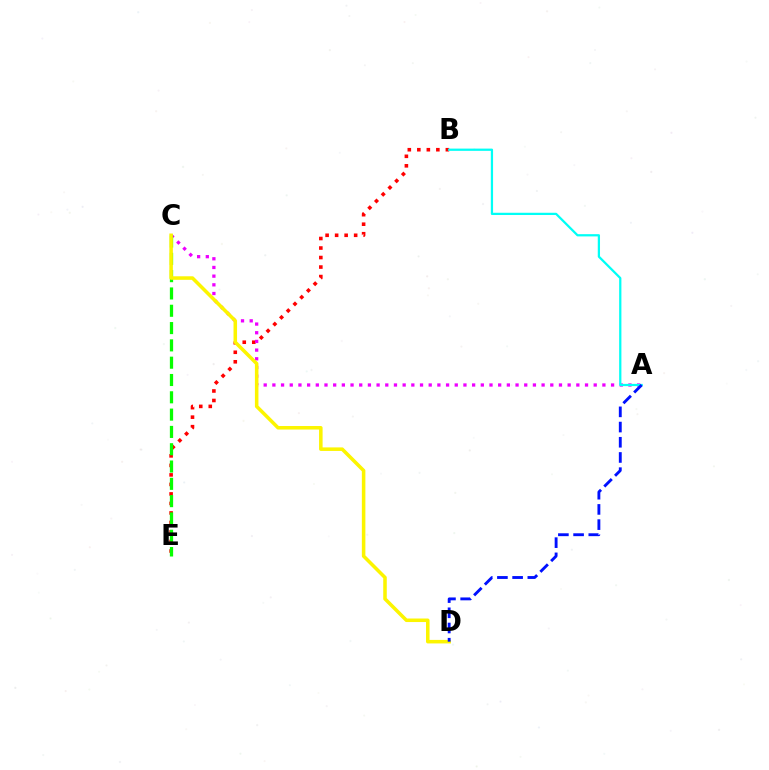{('B', 'E'): [{'color': '#ff0000', 'line_style': 'dotted', 'thickness': 2.58}], ('A', 'C'): [{'color': '#ee00ff', 'line_style': 'dotted', 'thickness': 2.36}], ('A', 'B'): [{'color': '#00fff6', 'line_style': 'solid', 'thickness': 1.62}], ('C', 'E'): [{'color': '#08ff00', 'line_style': 'dashed', 'thickness': 2.35}], ('C', 'D'): [{'color': '#fcf500', 'line_style': 'solid', 'thickness': 2.54}], ('A', 'D'): [{'color': '#0010ff', 'line_style': 'dashed', 'thickness': 2.07}]}